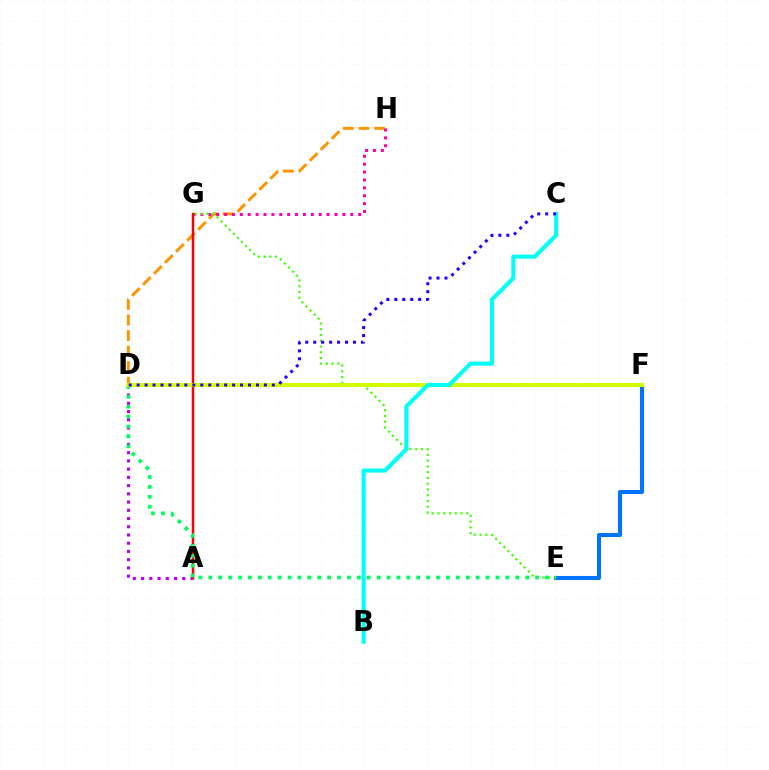{('D', 'H'): [{'color': '#ff9400', 'line_style': 'dashed', 'thickness': 2.12}], ('A', 'D'): [{'color': '#b900ff', 'line_style': 'dotted', 'thickness': 2.24}], ('G', 'H'): [{'color': '#ff00ac', 'line_style': 'dotted', 'thickness': 2.14}], ('A', 'G'): [{'color': '#ff0000', 'line_style': 'solid', 'thickness': 1.79}], ('E', 'F'): [{'color': '#0074ff', 'line_style': 'solid', 'thickness': 2.94}], ('E', 'G'): [{'color': '#3dff00', 'line_style': 'dotted', 'thickness': 1.57}], ('D', 'E'): [{'color': '#00ff5c', 'line_style': 'dotted', 'thickness': 2.69}], ('D', 'F'): [{'color': '#d1ff00', 'line_style': 'solid', 'thickness': 2.91}], ('B', 'C'): [{'color': '#00fff6', 'line_style': 'solid', 'thickness': 2.94}], ('C', 'D'): [{'color': '#2500ff', 'line_style': 'dotted', 'thickness': 2.16}]}